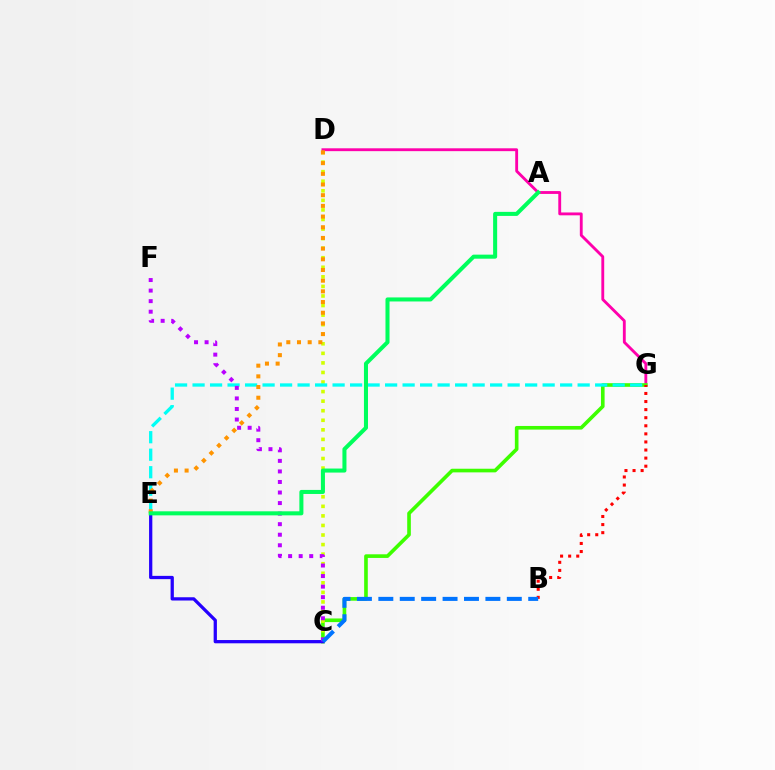{('D', 'G'): [{'color': '#ff00ac', 'line_style': 'solid', 'thickness': 2.06}], ('C', 'G'): [{'color': '#3dff00', 'line_style': 'solid', 'thickness': 2.62}], ('C', 'D'): [{'color': '#d1ff00', 'line_style': 'dotted', 'thickness': 2.6}], ('B', 'G'): [{'color': '#ff0000', 'line_style': 'dotted', 'thickness': 2.2}], ('E', 'G'): [{'color': '#00fff6', 'line_style': 'dashed', 'thickness': 2.38}], ('C', 'E'): [{'color': '#2500ff', 'line_style': 'solid', 'thickness': 2.35}], ('C', 'F'): [{'color': '#b900ff', 'line_style': 'dotted', 'thickness': 2.87}], ('B', 'C'): [{'color': '#0074ff', 'line_style': 'dashed', 'thickness': 2.91}], ('D', 'E'): [{'color': '#ff9400', 'line_style': 'dotted', 'thickness': 2.9}], ('A', 'E'): [{'color': '#00ff5c', 'line_style': 'solid', 'thickness': 2.91}]}